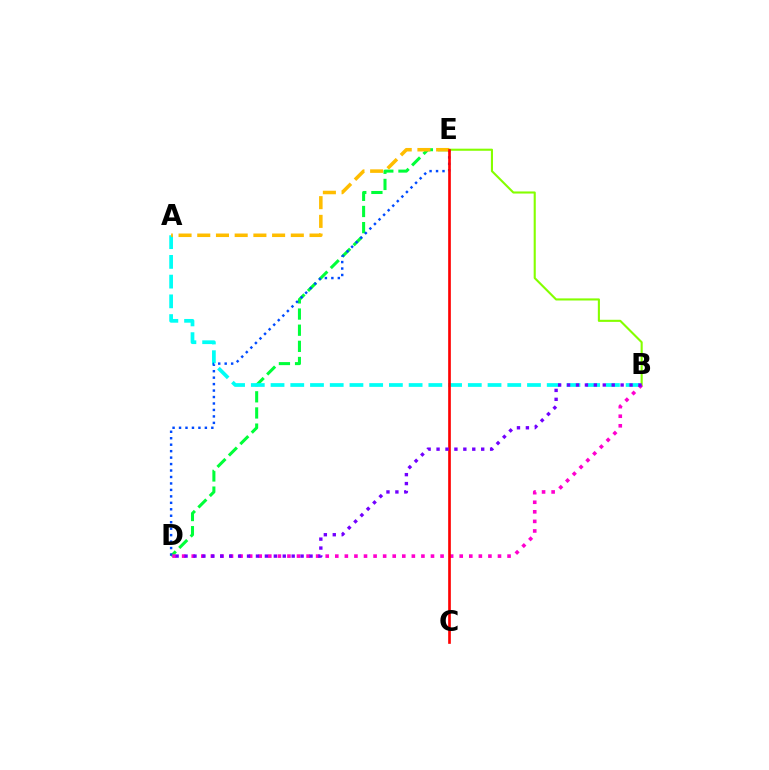{('B', 'E'): [{'color': '#84ff00', 'line_style': 'solid', 'thickness': 1.51}], ('D', 'E'): [{'color': '#00ff39', 'line_style': 'dashed', 'thickness': 2.19}, {'color': '#004bff', 'line_style': 'dotted', 'thickness': 1.76}], ('A', 'B'): [{'color': '#00fff6', 'line_style': 'dashed', 'thickness': 2.68}], ('B', 'D'): [{'color': '#ff00cf', 'line_style': 'dotted', 'thickness': 2.6}, {'color': '#7200ff', 'line_style': 'dotted', 'thickness': 2.43}], ('A', 'E'): [{'color': '#ffbd00', 'line_style': 'dashed', 'thickness': 2.54}], ('C', 'E'): [{'color': '#ff0000', 'line_style': 'solid', 'thickness': 1.92}]}